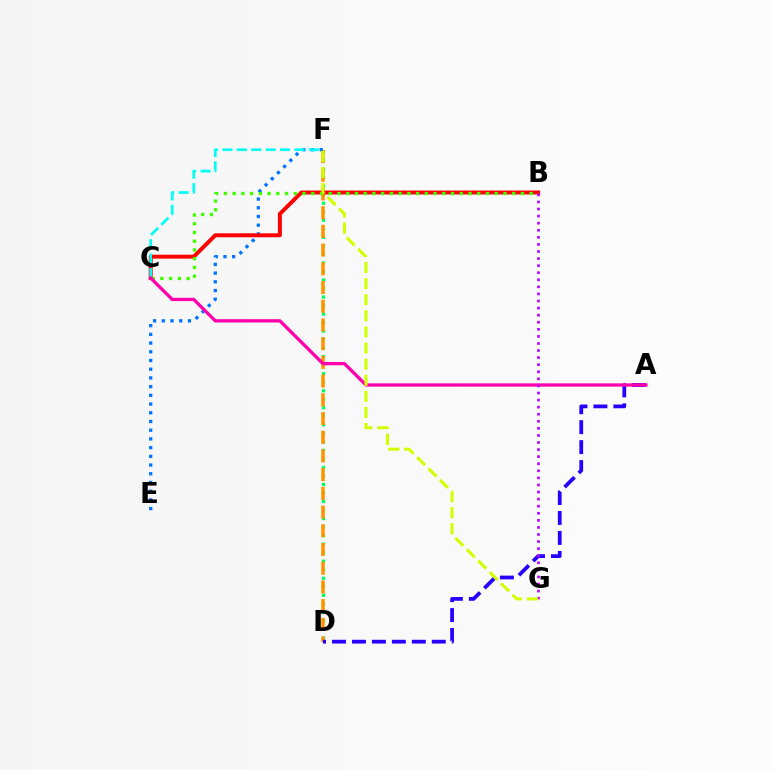{('D', 'F'): [{'color': '#00ff5c', 'line_style': 'dotted', 'thickness': 2.32}, {'color': '#ff9400', 'line_style': 'dashed', 'thickness': 2.54}], ('E', 'F'): [{'color': '#0074ff', 'line_style': 'dotted', 'thickness': 2.37}], ('B', 'C'): [{'color': '#ff0000', 'line_style': 'solid', 'thickness': 2.84}, {'color': '#3dff00', 'line_style': 'dotted', 'thickness': 2.37}], ('C', 'F'): [{'color': '#00fff6', 'line_style': 'dashed', 'thickness': 1.96}], ('A', 'D'): [{'color': '#2500ff', 'line_style': 'dashed', 'thickness': 2.71}], ('A', 'C'): [{'color': '#ff00ac', 'line_style': 'solid', 'thickness': 2.38}], ('B', 'G'): [{'color': '#b900ff', 'line_style': 'dotted', 'thickness': 1.92}], ('F', 'G'): [{'color': '#d1ff00', 'line_style': 'dashed', 'thickness': 2.19}]}